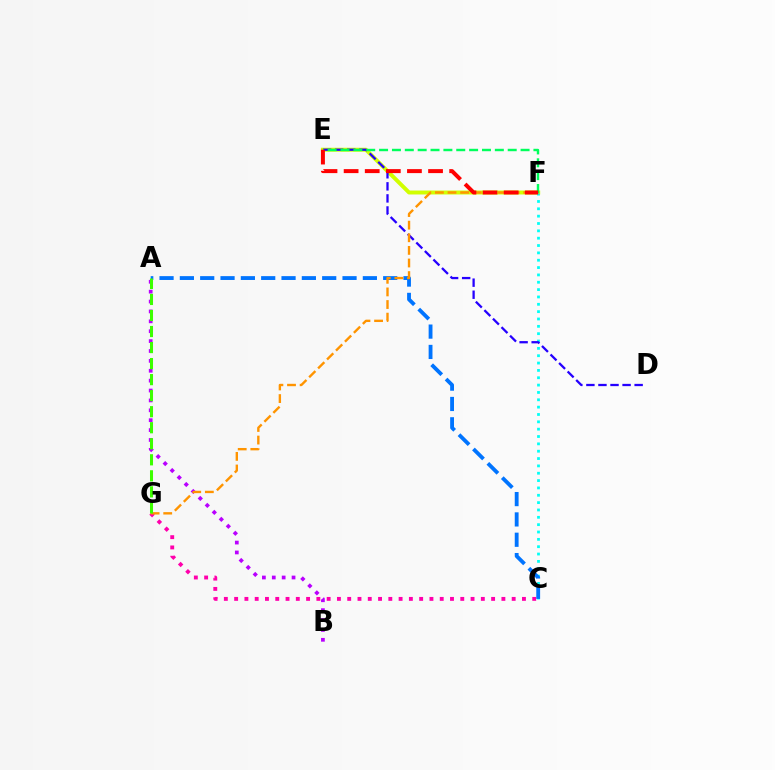{('C', 'G'): [{'color': '#ff00ac', 'line_style': 'dotted', 'thickness': 2.79}], ('E', 'F'): [{'color': '#d1ff00', 'line_style': 'solid', 'thickness': 2.85}, {'color': '#00ff5c', 'line_style': 'dashed', 'thickness': 1.75}, {'color': '#ff0000', 'line_style': 'dashed', 'thickness': 2.87}], ('C', 'F'): [{'color': '#00fff6', 'line_style': 'dotted', 'thickness': 2.0}], ('A', 'B'): [{'color': '#b900ff', 'line_style': 'dotted', 'thickness': 2.69}], ('A', 'C'): [{'color': '#0074ff', 'line_style': 'dashed', 'thickness': 2.76}], ('D', 'E'): [{'color': '#2500ff', 'line_style': 'dashed', 'thickness': 1.64}], ('F', 'G'): [{'color': '#ff9400', 'line_style': 'dashed', 'thickness': 1.71}], ('A', 'G'): [{'color': '#3dff00', 'line_style': 'dashed', 'thickness': 2.18}]}